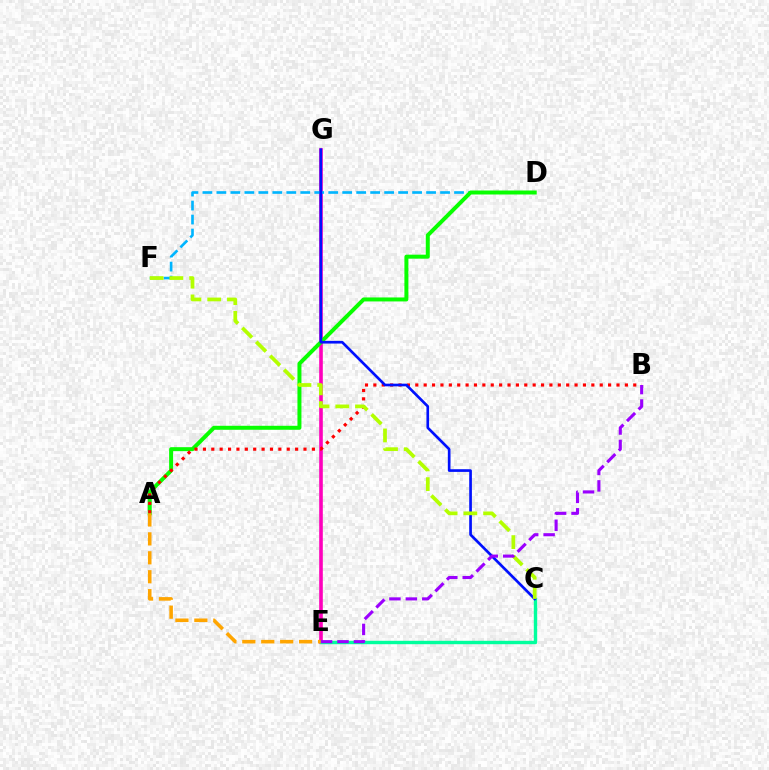{('E', 'G'): [{'color': '#ff00bd', 'line_style': 'solid', 'thickness': 2.6}], ('D', 'F'): [{'color': '#00b5ff', 'line_style': 'dashed', 'thickness': 1.9}], ('A', 'D'): [{'color': '#08ff00', 'line_style': 'solid', 'thickness': 2.87}], ('C', 'E'): [{'color': '#00ff9d', 'line_style': 'solid', 'thickness': 2.45}], ('A', 'B'): [{'color': '#ff0000', 'line_style': 'dotted', 'thickness': 2.28}], ('C', 'G'): [{'color': '#0010ff', 'line_style': 'solid', 'thickness': 1.93}], ('C', 'F'): [{'color': '#b3ff00', 'line_style': 'dashed', 'thickness': 2.68}], ('A', 'E'): [{'color': '#ffa500', 'line_style': 'dashed', 'thickness': 2.57}], ('B', 'E'): [{'color': '#9b00ff', 'line_style': 'dashed', 'thickness': 2.23}]}